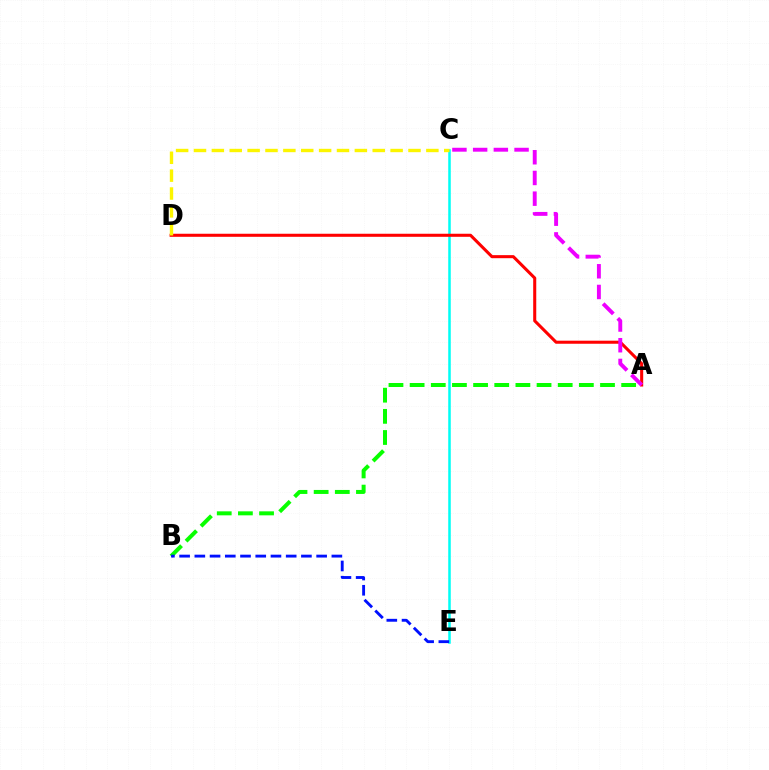{('A', 'B'): [{'color': '#08ff00', 'line_style': 'dashed', 'thickness': 2.87}], ('C', 'E'): [{'color': '#00fff6', 'line_style': 'solid', 'thickness': 1.83}], ('A', 'D'): [{'color': '#ff0000', 'line_style': 'solid', 'thickness': 2.2}], ('B', 'E'): [{'color': '#0010ff', 'line_style': 'dashed', 'thickness': 2.07}], ('C', 'D'): [{'color': '#fcf500', 'line_style': 'dashed', 'thickness': 2.43}], ('A', 'C'): [{'color': '#ee00ff', 'line_style': 'dashed', 'thickness': 2.81}]}